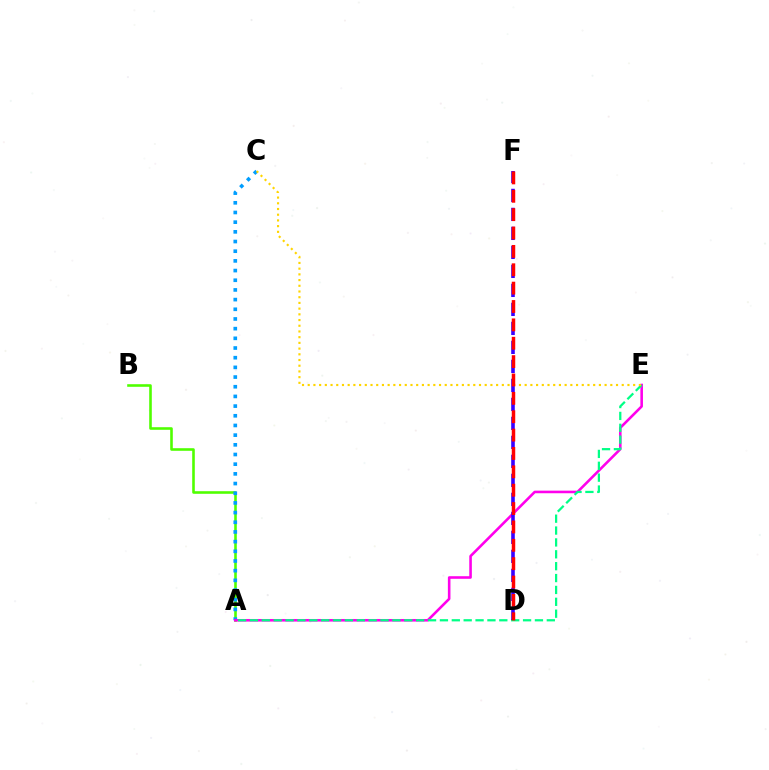{('A', 'B'): [{'color': '#4fff00', 'line_style': 'solid', 'thickness': 1.87}], ('A', 'C'): [{'color': '#009eff', 'line_style': 'dotted', 'thickness': 2.63}], ('A', 'E'): [{'color': '#ff00ed', 'line_style': 'solid', 'thickness': 1.86}, {'color': '#00ff86', 'line_style': 'dashed', 'thickness': 1.61}], ('D', 'F'): [{'color': '#3700ff', 'line_style': 'dashed', 'thickness': 2.58}, {'color': '#ff0000', 'line_style': 'dashed', 'thickness': 2.5}], ('C', 'E'): [{'color': '#ffd500', 'line_style': 'dotted', 'thickness': 1.55}]}